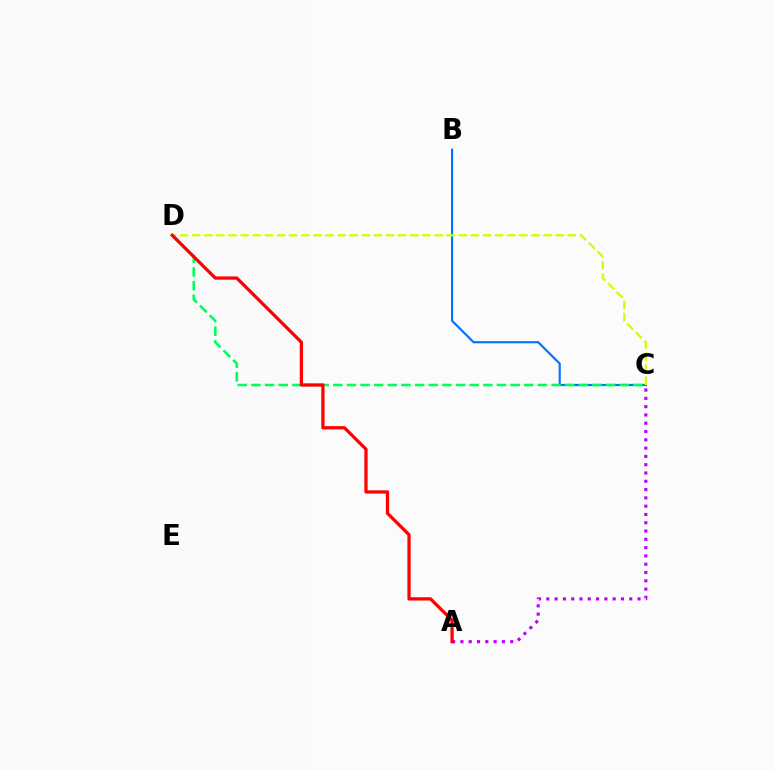{('B', 'C'): [{'color': '#0074ff', 'line_style': 'solid', 'thickness': 1.56}], ('C', 'D'): [{'color': '#d1ff00', 'line_style': 'dashed', 'thickness': 1.65}, {'color': '#00ff5c', 'line_style': 'dashed', 'thickness': 1.85}], ('A', 'C'): [{'color': '#b900ff', 'line_style': 'dotted', 'thickness': 2.25}], ('A', 'D'): [{'color': '#ff0000', 'line_style': 'solid', 'thickness': 2.34}]}